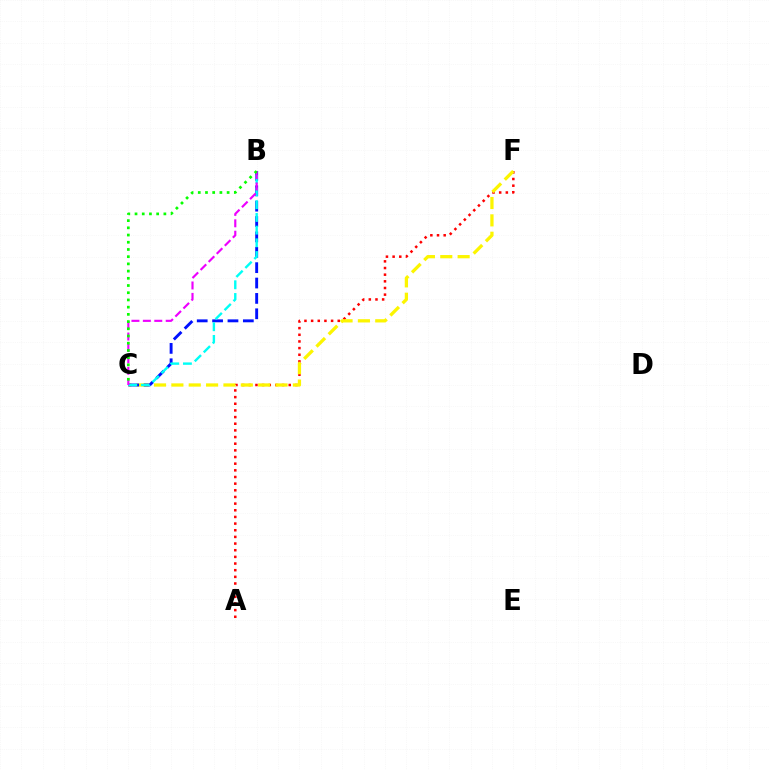{('A', 'F'): [{'color': '#ff0000', 'line_style': 'dotted', 'thickness': 1.81}], ('C', 'F'): [{'color': '#fcf500', 'line_style': 'dashed', 'thickness': 2.36}], ('B', 'C'): [{'color': '#0010ff', 'line_style': 'dashed', 'thickness': 2.09}, {'color': '#00fff6', 'line_style': 'dashed', 'thickness': 1.73}, {'color': '#ee00ff', 'line_style': 'dashed', 'thickness': 1.55}, {'color': '#08ff00', 'line_style': 'dotted', 'thickness': 1.96}]}